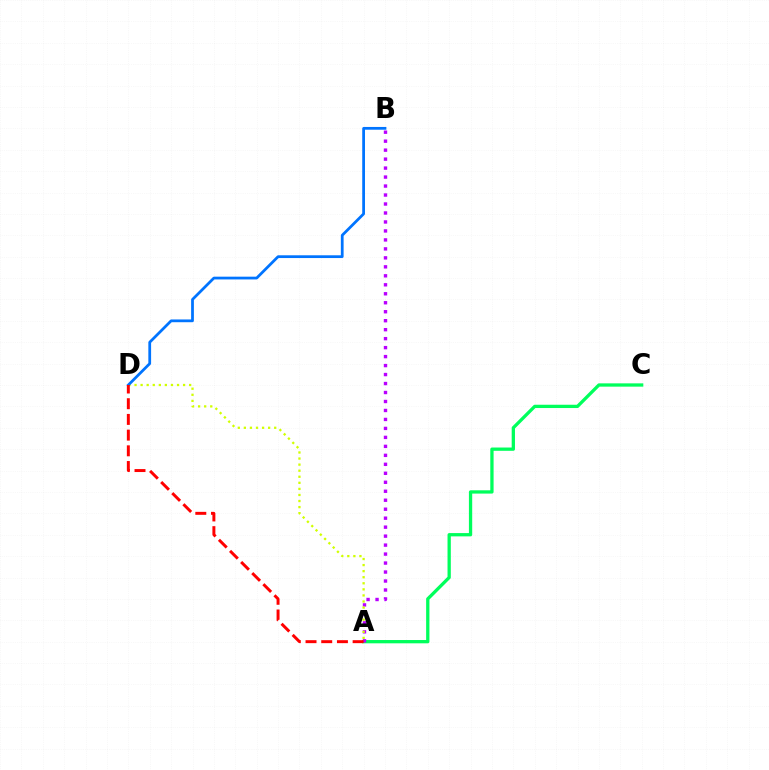{('A', 'C'): [{'color': '#00ff5c', 'line_style': 'solid', 'thickness': 2.37}], ('A', 'B'): [{'color': '#b900ff', 'line_style': 'dotted', 'thickness': 2.44}], ('A', 'D'): [{'color': '#d1ff00', 'line_style': 'dotted', 'thickness': 1.65}, {'color': '#ff0000', 'line_style': 'dashed', 'thickness': 2.13}], ('B', 'D'): [{'color': '#0074ff', 'line_style': 'solid', 'thickness': 1.99}]}